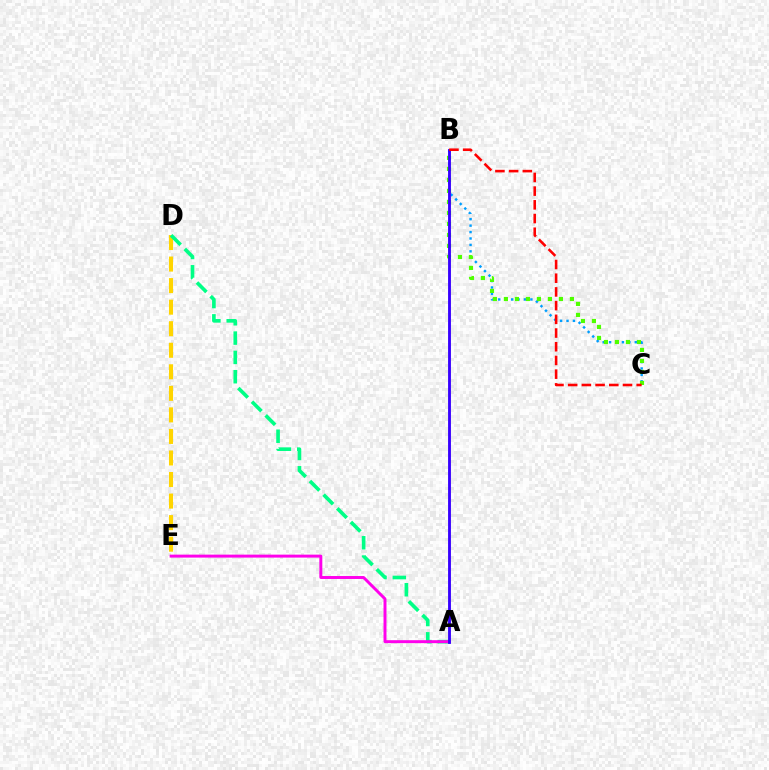{('D', 'E'): [{'color': '#ffd500', 'line_style': 'dashed', 'thickness': 2.93}], ('A', 'D'): [{'color': '#00ff86', 'line_style': 'dashed', 'thickness': 2.62}], ('B', 'C'): [{'color': '#009eff', 'line_style': 'dotted', 'thickness': 1.75}, {'color': '#4fff00', 'line_style': 'dotted', 'thickness': 2.99}, {'color': '#ff0000', 'line_style': 'dashed', 'thickness': 1.86}], ('A', 'E'): [{'color': '#ff00ed', 'line_style': 'solid', 'thickness': 2.13}], ('A', 'B'): [{'color': '#3700ff', 'line_style': 'solid', 'thickness': 2.06}]}